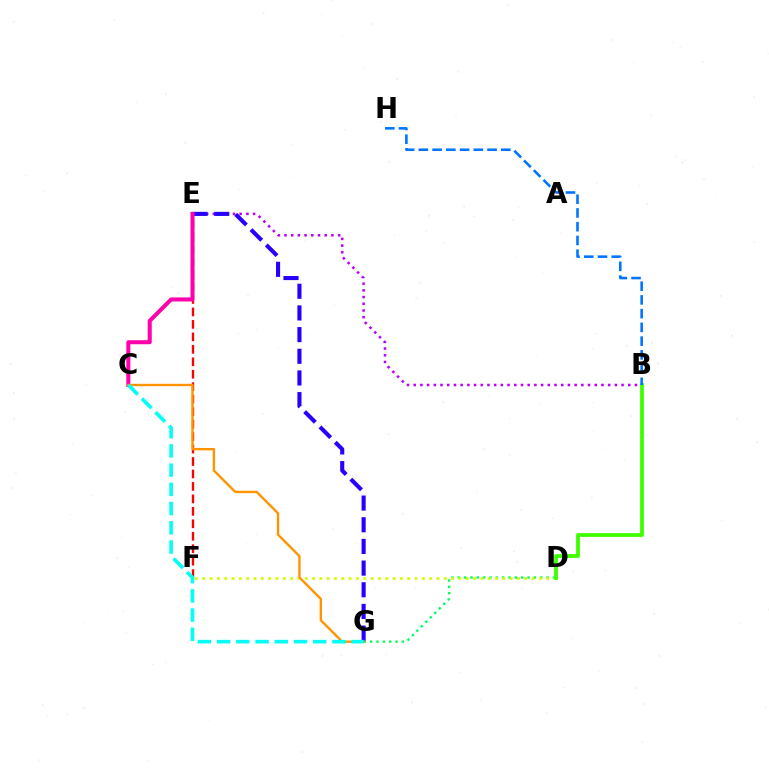{('E', 'F'): [{'color': '#ff0000', 'line_style': 'dashed', 'thickness': 1.69}], ('D', 'G'): [{'color': '#00ff5c', 'line_style': 'dotted', 'thickness': 1.72}], ('B', 'E'): [{'color': '#b900ff', 'line_style': 'dotted', 'thickness': 1.82}], ('D', 'F'): [{'color': '#d1ff00', 'line_style': 'dotted', 'thickness': 1.99}], ('E', 'G'): [{'color': '#2500ff', 'line_style': 'dashed', 'thickness': 2.94}], ('B', 'D'): [{'color': '#3dff00', 'line_style': 'solid', 'thickness': 2.73}], ('B', 'H'): [{'color': '#0074ff', 'line_style': 'dashed', 'thickness': 1.87}], ('C', 'E'): [{'color': '#ff00ac', 'line_style': 'solid', 'thickness': 2.9}], ('C', 'G'): [{'color': '#ff9400', 'line_style': 'solid', 'thickness': 1.71}, {'color': '#00fff6', 'line_style': 'dashed', 'thickness': 2.61}]}